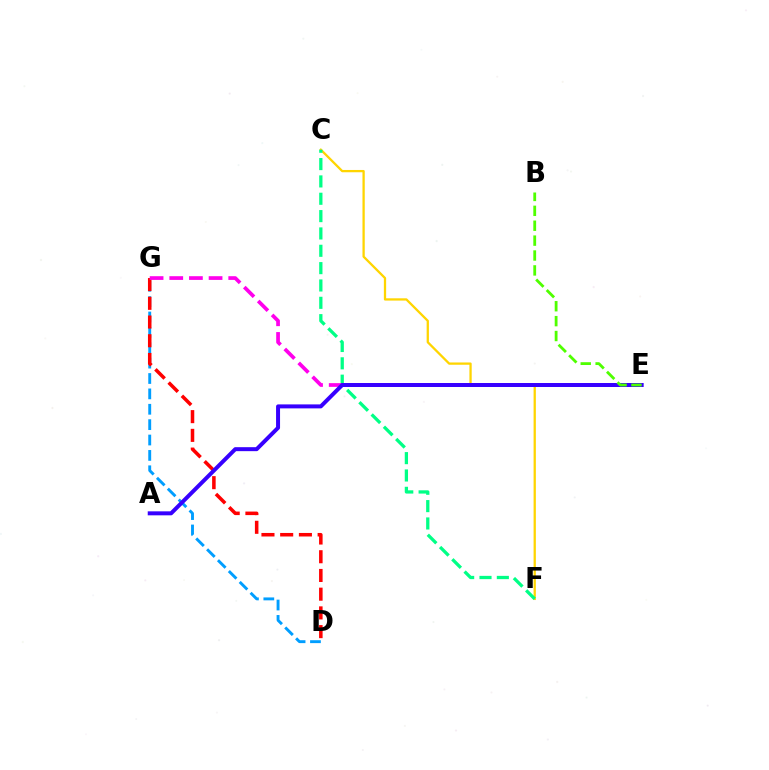{('C', 'F'): [{'color': '#ffd500', 'line_style': 'solid', 'thickness': 1.64}, {'color': '#00ff86', 'line_style': 'dashed', 'thickness': 2.36}], ('D', 'G'): [{'color': '#009eff', 'line_style': 'dashed', 'thickness': 2.09}, {'color': '#ff0000', 'line_style': 'dashed', 'thickness': 2.54}], ('E', 'G'): [{'color': '#ff00ed', 'line_style': 'dashed', 'thickness': 2.67}], ('A', 'E'): [{'color': '#3700ff', 'line_style': 'solid', 'thickness': 2.87}], ('B', 'E'): [{'color': '#4fff00', 'line_style': 'dashed', 'thickness': 2.02}]}